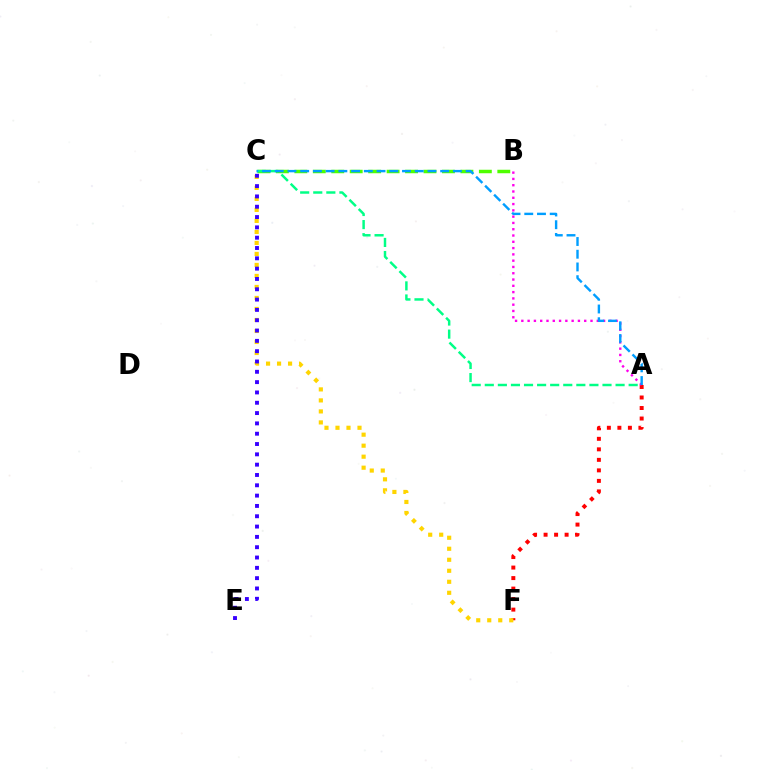{('A', 'F'): [{'color': '#ff0000', 'line_style': 'dotted', 'thickness': 2.86}], ('C', 'F'): [{'color': '#ffd500', 'line_style': 'dotted', 'thickness': 2.99}], ('B', 'C'): [{'color': '#4fff00', 'line_style': 'dashed', 'thickness': 2.51}], ('A', 'B'): [{'color': '#ff00ed', 'line_style': 'dotted', 'thickness': 1.71}], ('A', 'C'): [{'color': '#00ff86', 'line_style': 'dashed', 'thickness': 1.78}, {'color': '#009eff', 'line_style': 'dashed', 'thickness': 1.73}], ('C', 'E'): [{'color': '#3700ff', 'line_style': 'dotted', 'thickness': 2.8}]}